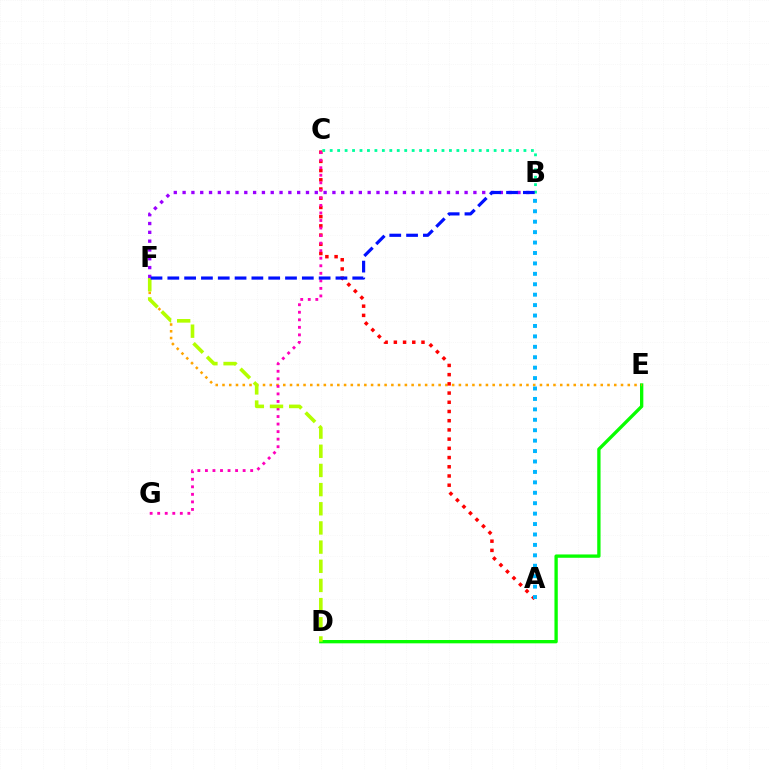{('D', 'E'): [{'color': '#08ff00', 'line_style': 'solid', 'thickness': 2.39}], ('E', 'F'): [{'color': '#ffa500', 'line_style': 'dotted', 'thickness': 1.84}], ('A', 'C'): [{'color': '#ff0000', 'line_style': 'dotted', 'thickness': 2.5}], ('C', 'G'): [{'color': '#ff00bd', 'line_style': 'dotted', 'thickness': 2.05}], ('B', 'C'): [{'color': '#00ff9d', 'line_style': 'dotted', 'thickness': 2.02}], ('D', 'F'): [{'color': '#b3ff00', 'line_style': 'dashed', 'thickness': 2.6}], ('B', 'F'): [{'color': '#9b00ff', 'line_style': 'dotted', 'thickness': 2.39}, {'color': '#0010ff', 'line_style': 'dashed', 'thickness': 2.28}], ('A', 'B'): [{'color': '#00b5ff', 'line_style': 'dotted', 'thickness': 2.83}]}